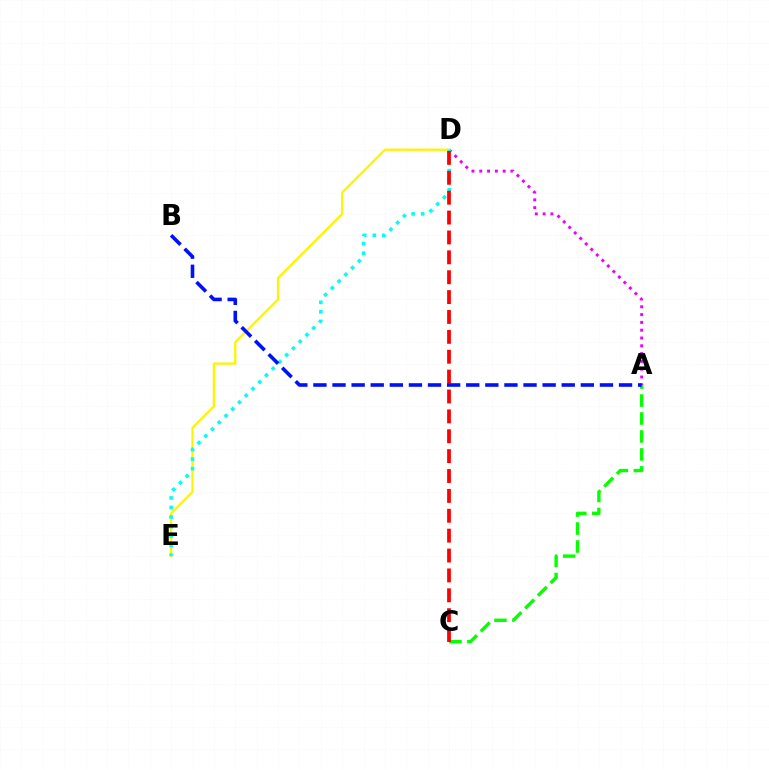{('A', 'D'): [{'color': '#ee00ff', 'line_style': 'dotted', 'thickness': 2.12}], ('D', 'E'): [{'color': '#fcf500', 'line_style': 'solid', 'thickness': 1.64}, {'color': '#00fff6', 'line_style': 'dotted', 'thickness': 2.59}], ('A', 'C'): [{'color': '#08ff00', 'line_style': 'dashed', 'thickness': 2.44}], ('C', 'D'): [{'color': '#ff0000', 'line_style': 'dashed', 'thickness': 2.7}], ('A', 'B'): [{'color': '#0010ff', 'line_style': 'dashed', 'thickness': 2.59}]}